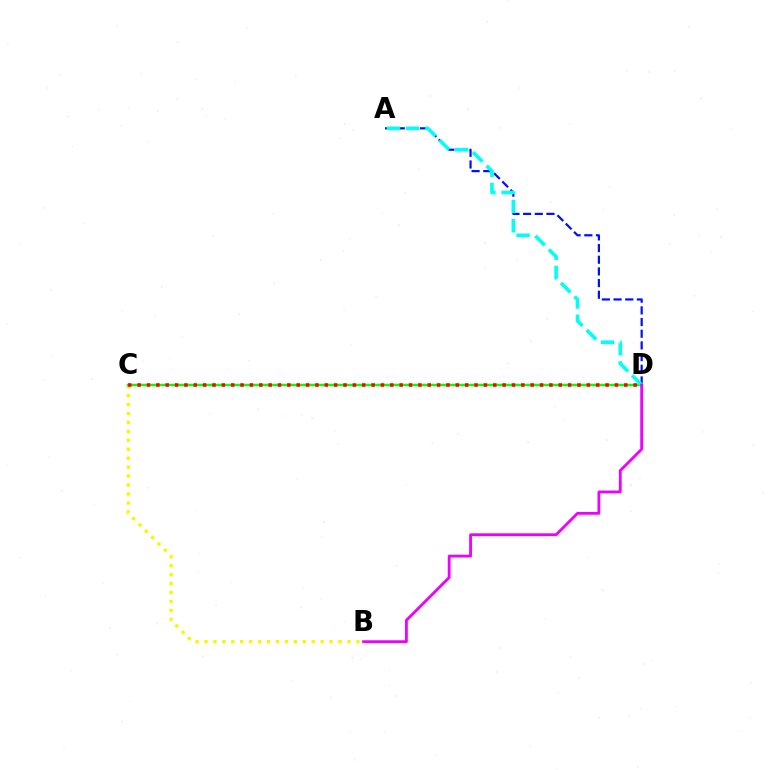{('A', 'D'): [{'color': '#0010ff', 'line_style': 'dashed', 'thickness': 1.59}, {'color': '#00fff6', 'line_style': 'dashed', 'thickness': 2.61}], ('B', 'C'): [{'color': '#fcf500', 'line_style': 'dotted', 'thickness': 2.43}], ('C', 'D'): [{'color': '#08ff00', 'line_style': 'solid', 'thickness': 1.76}, {'color': '#ff0000', 'line_style': 'dotted', 'thickness': 2.54}], ('B', 'D'): [{'color': '#ee00ff', 'line_style': 'solid', 'thickness': 2.02}]}